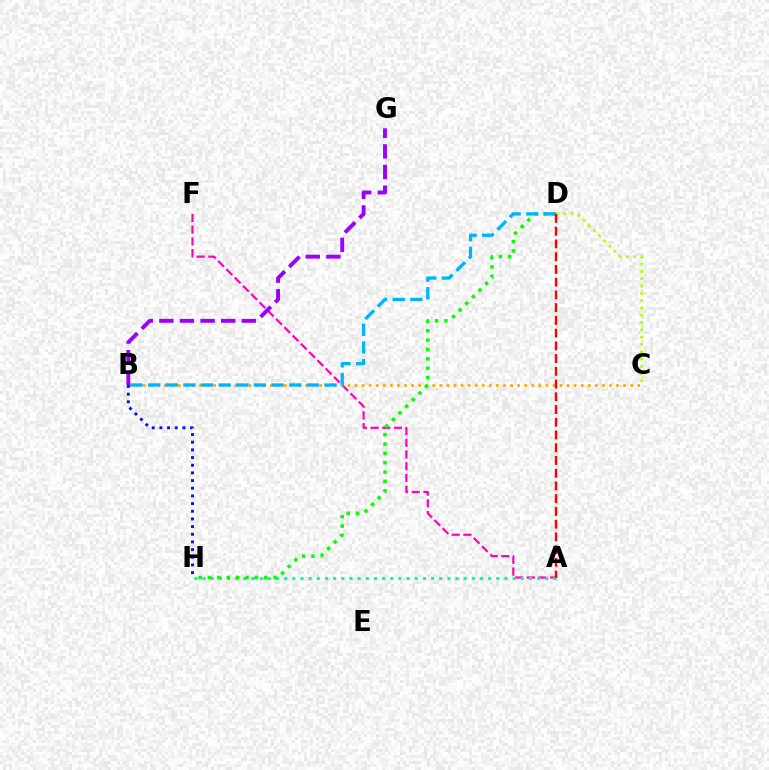{('A', 'F'): [{'color': '#ff00bd', 'line_style': 'dashed', 'thickness': 1.59}], ('A', 'H'): [{'color': '#00ff9d', 'line_style': 'dotted', 'thickness': 2.22}], ('B', 'C'): [{'color': '#ffa500', 'line_style': 'dotted', 'thickness': 1.92}], ('D', 'H'): [{'color': '#08ff00', 'line_style': 'dotted', 'thickness': 2.54}], ('B', 'D'): [{'color': '#00b5ff', 'line_style': 'dashed', 'thickness': 2.4}], ('B', 'H'): [{'color': '#0010ff', 'line_style': 'dotted', 'thickness': 2.08}], ('B', 'G'): [{'color': '#9b00ff', 'line_style': 'dashed', 'thickness': 2.8}], ('C', 'D'): [{'color': '#b3ff00', 'line_style': 'dotted', 'thickness': 1.98}], ('A', 'D'): [{'color': '#ff0000', 'line_style': 'dashed', 'thickness': 1.73}]}